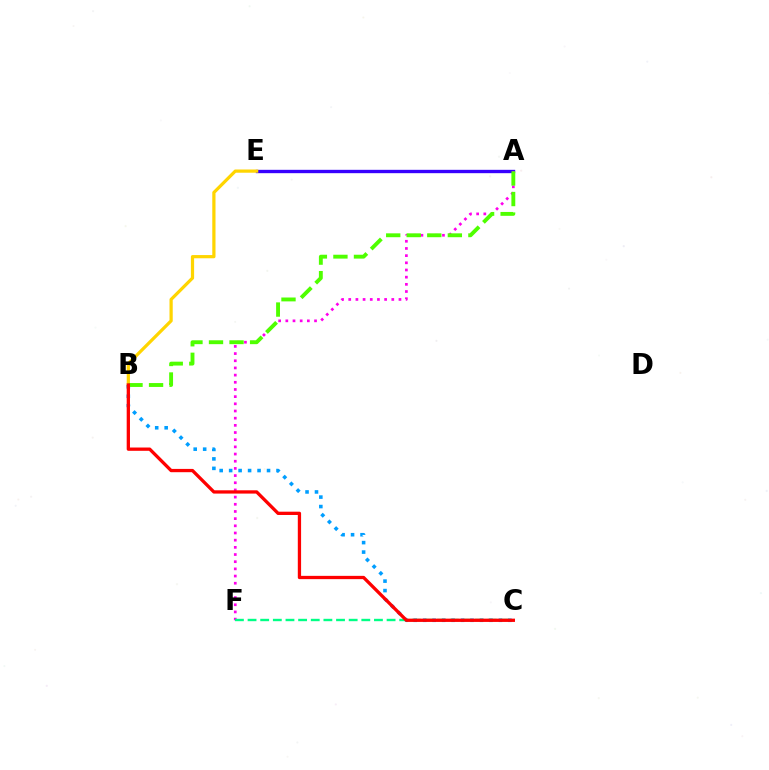{('A', 'E'): [{'color': '#3700ff', 'line_style': 'solid', 'thickness': 2.41}], ('B', 'E'): [{'color': '#ffd500', 'line_style': 'solid', 'thickness': 2.32}], ('B', 'C'): [{'color': '#009eff', 'line_style': 'dotted', 'thickness': 2.57}, {'color': '#ff0000', 'line_style': 'solid', 'thickness': 2.37}], ('A', 'F'): [{'color': '#ff00ed', 'line_style': 'dotted', 'thickness': 1.95}], ('C', 'F'): [{'color': '#00ff86', 'line_style': 'dashed', 'thickness': 1.72}], ('A', 'B'): [{'color': '#4fff00', 'line_style': 'dashed', 'thickness': 2.79}]}